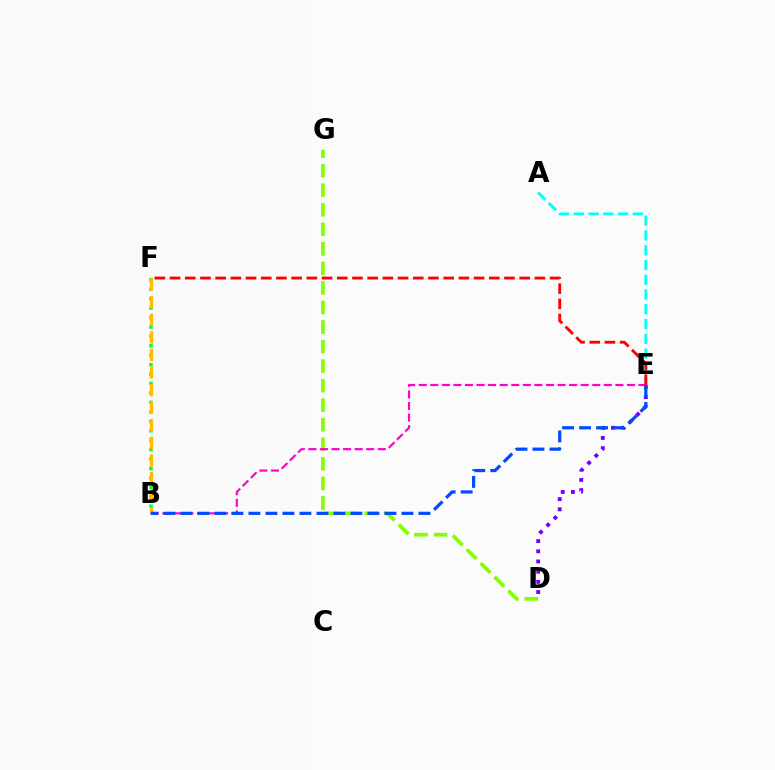{('A', 'E'): [{'color': '#00fff6', 'line_style': 'dashed', 'thickness': 2.01}], ('B', 'F'): [{'color': '#00ff39', 'line_style': 'dotted', 'thickness': 2.56}, {'color': '#ffbd00', 'line_style': 'dashed', 'thickness': 2.39}], ('D', 'G'): [{'color': '#84ff00', 'line_style': 'dashed', 'thickness': 2.66}], ('D', 'E'): [{'color': '#7200ff', 'line_style': 'dotted', 'thickness': 2.77}], ('B', 'E'): [{'color': '#ff00cf', 'line_style': 'dashed', 'thickness': 1.57}, {'color': '#004bff', 'line_style': 'dashed', 'thickness': 2.31}], ('E', 'F'): [{'color': '#ff0000', 'line_style': 'dashed', 'thickness': 2.07}]}